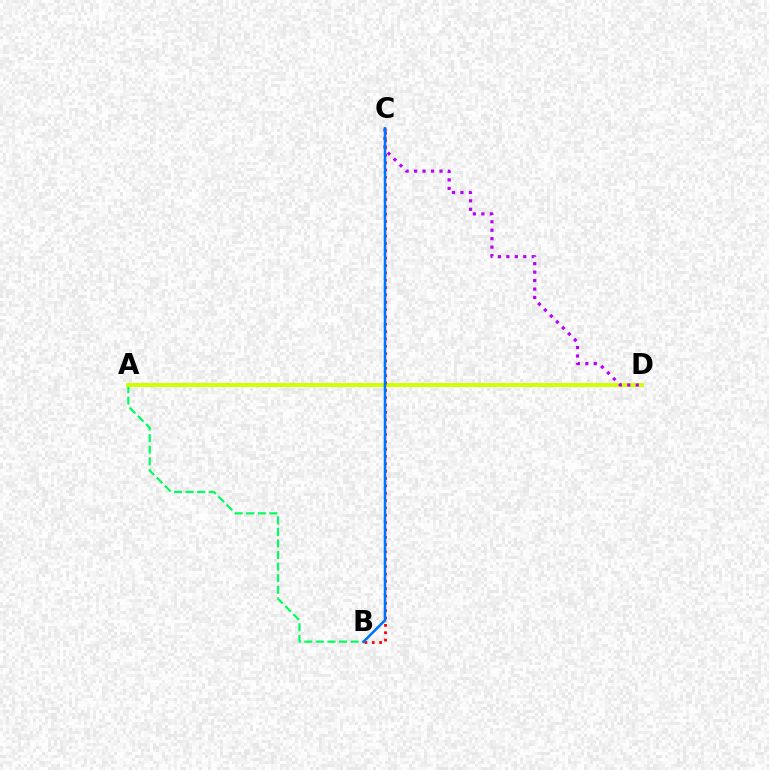{('A', 'B'): [{'color': '#00ff5c', 'line_style': 'dashed', 'thickness': 1.57}], ('A', 'D'): [{'color': '#d1ff00', 'line_style': 'solid', 'thickness': 2.81}], ('C', 'D'): [{'color': '#b900ff', 'line_style': 'dotted', 'thickness': 2.3}], ('B', 'C'): [{'color': '#ff0000', 'line_style': 'dotted', 'thickness': 2.0}, {'color': '#0074ff', 'line_style': 'solid', 'thickness': 1.85}]}